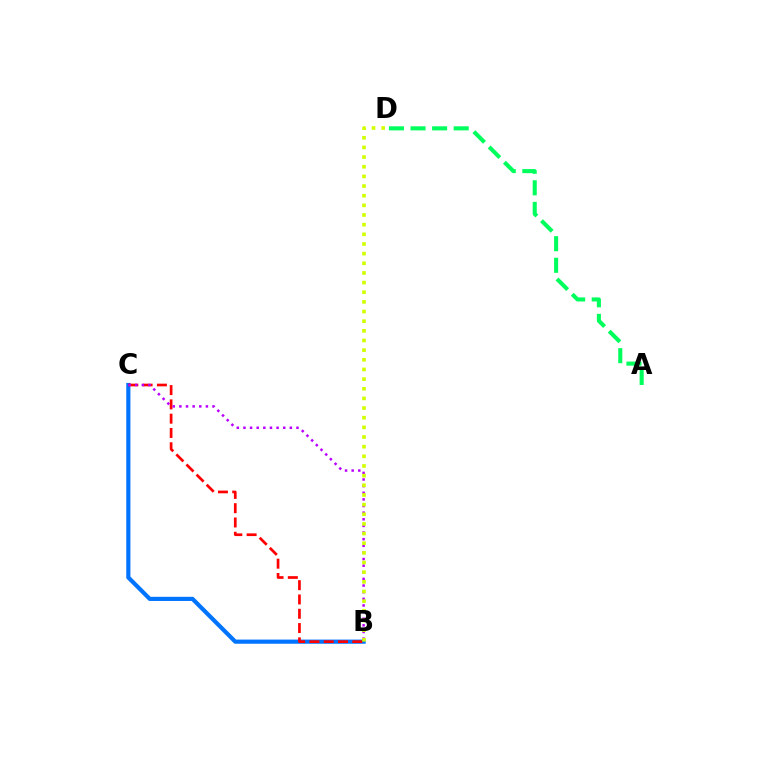{('B', 'C'): [{'color': '#0074ff', 'line_style': 'solid', 'thickness': 3.0}, {'color': '#ff0000', 'line_style': 'dashed', 'thickness': 1.94}, {'color': '#b900ff', 'line_style': 'dotted', 'thickness': 1.8}], ('A', 'D'): [{'color': '#00ff5c', 'line_style': 'dashed', 'thickness': 2.93}], ('B', 'D'): [{'color': '#d1ff00', 'line_style': 'dotted', 'thickness': 2.62}]}